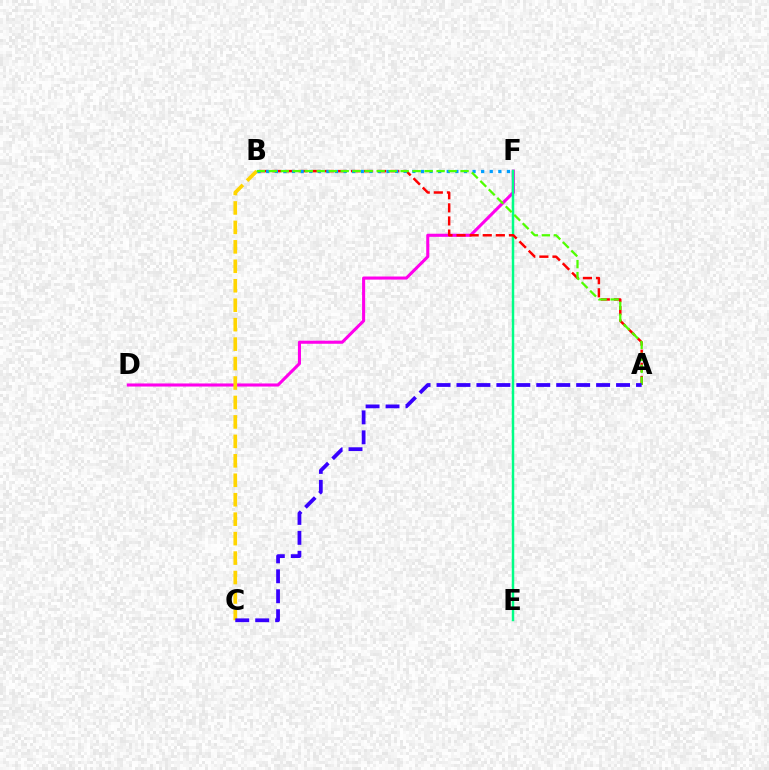{('D', 'F'): [{'color': '#ff00ed', 'line_style': 'solid', 'thickness': 2.22}], ('E', 'F'): [{'color': '#00ff86', 'line_style': 'solid', 'thickness': 1.78}], ('B', 'C'): [{'color': '#ffd500', 'line_style': 'dashed', 'thickness': 2.64}], ('A', 'B'): [{'color': '#ff0000', 'line_style': 'dashed', 'thickness': 1.78}, {'color': '#4fff00', 'line_style': 'dashed', 'thickness': 1.63}], ('B', 'F'): [{'color': '#009eff', 'line_style': 'dotted', 'thickness': 2.34}], ('A', 'C'): [{'color': '#3700ff', 'line_style': 'dashed', 'thickness': 2.71}]}